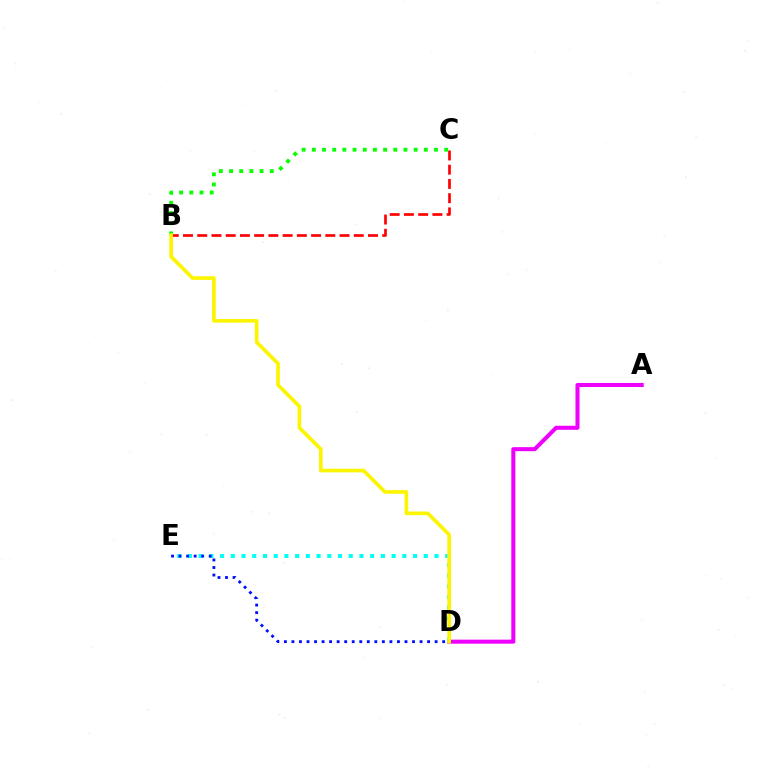{('B', 'C'): [{'color': '#ff0000', 'line_style': 'dashed', 'thickness': 1.93}, {'color': '#08ff00', 'line_style': 'dotted', 'thickness': 2.77}], ('A', 'D'): [{'color': '#ee00ff', 'line_style': 'solid', 'thickness': 2.91}], ('D', 'E'): [{'color': '#00fff6', 'line_style': 'dotted', 'thickness': 2.91}, {'color': '#0010ff', 'line_style': 'dotted', 'thickness': 2.05}], ('B', 'D'): [{'color': '#fcf500', 'line_style': 'solid', 'thickness': 2.63}]}